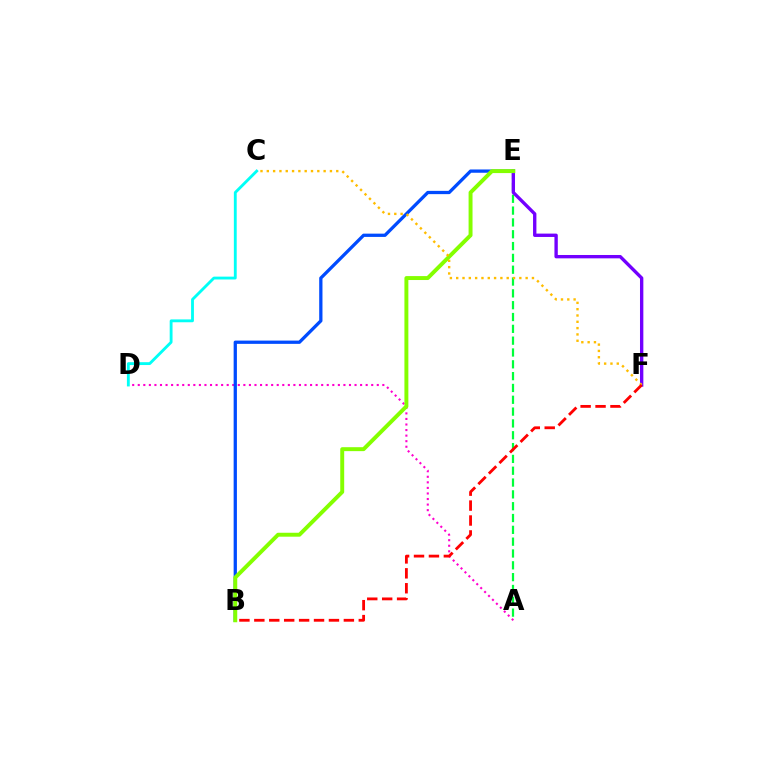{('A', 'D'): [{'color': '#ff00cf', 'line_style': 'dotted', 'thickness': 1.51}], ('A', 'E'): [{'color': '#00ff39', 'line_style': 'dashed', 'thickness': 1.61}], ('E', 'F'): [{'color': '#7200ff', 'line_style': 'solid', 'thickness': 2.42}], ('B', 'E'): [{'color': '#004bff', 'line_style': 'solid', 'thickness': 2.36}, {'color': '#84ff00', 'line_style': 'solid', 'thickness': 2.84}], ('C', 'F'): [{'color': '#ffbd00', 'line_style': 'dotted', 'thickness': 1.72}], ('C', 'D'): [{'color': '#00fff6', 'line_style': 'solid', 'thickness': 2.05}], ('B', 'F'): [{'color': '#ff0000', 'line_style': 'dashed', 'thickness': 2.03}]}